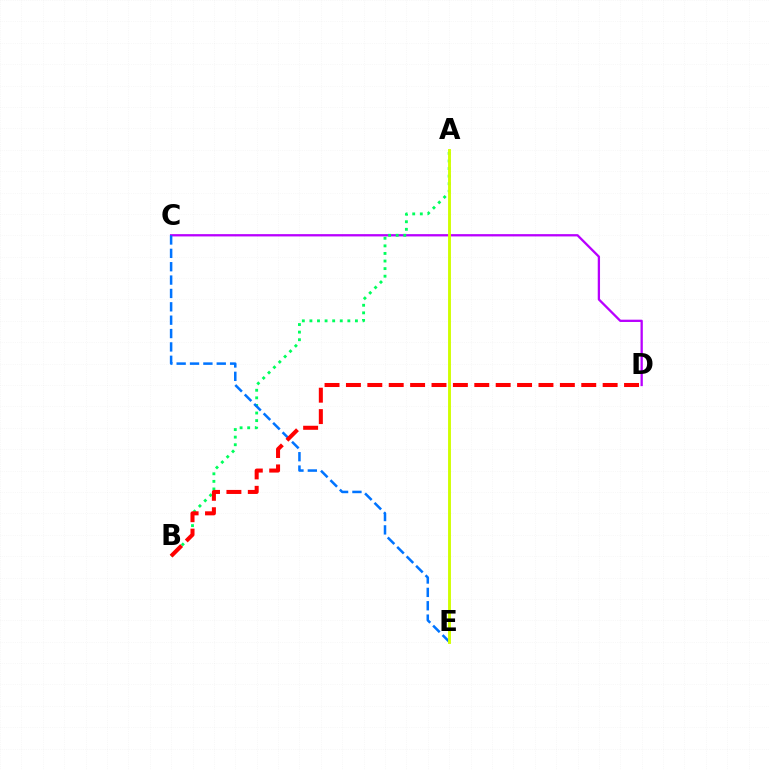{('C', 'D'): [{'color': '#b900ff', 'line_style': 'solid', 'thickness': 1.65}], ('A', 'B'): [{'color': '#00ff5c', 'line_style': 'dotted', 'thickness': 2.06}], ('C', 'E'): [{'color': '#0074ff', 'line_style': 'dashed', 'thickness': 1.82}], ('A', 'E'): [{'color': '#d1ff00', 'line_style': 'solid', 'thickness': 2.08}], ('B', 'D'): [{'color': '#ff0000', 'line_style': 'dashed', 'thickness': 2.91}]}